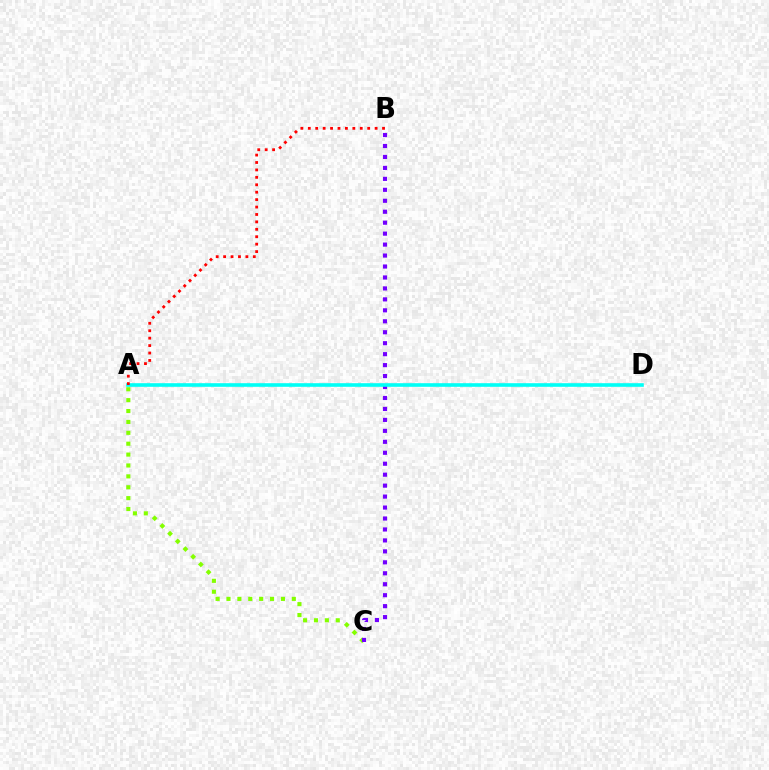{('A', 'C'): [{'color': '#84ff00', 'line_style': 'dotted', 'thickness': 2.96}], ('B', 'C'): [{'color': '#7200ff', 'line_style': 'dotted', 'thickness': 2.98}], ('A', 'D'): [{'color': '#00fff6', 'line_style': 'solid', 'thickness': 2.6}], ('A', 'B'): [{'color': '#ff0000', 'line_style': 'dotted', 'thickness': 2.02}]}